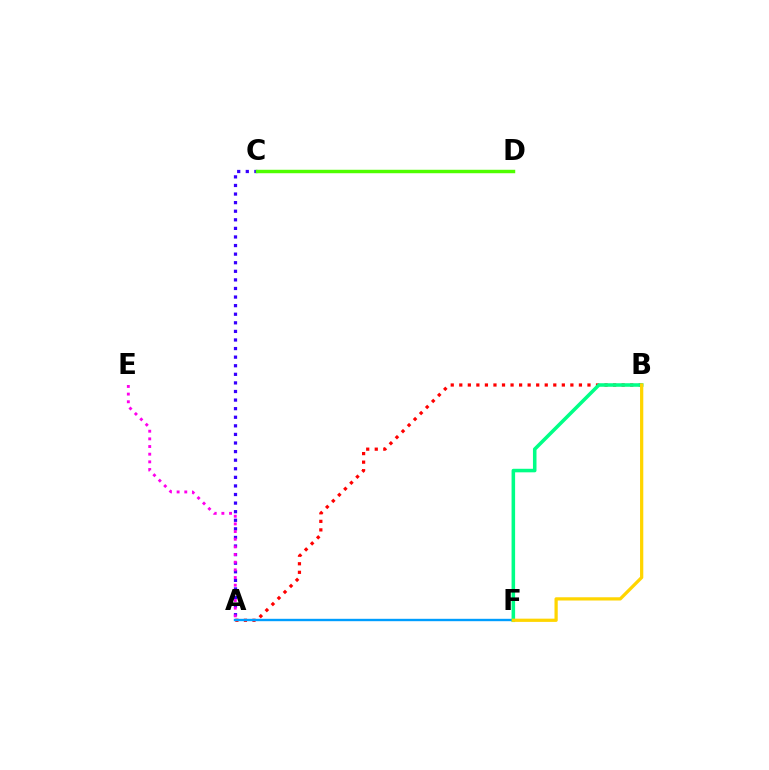{('A', 'B'): [{'color': '#ff0000', 'line_style': 'dotted', 'thickness': 2.32}], ('A', 'C'): [{'color': '#3700ff', 'line_style': 'dotted', 'thickness': 2.33}], ('A', 'F'): [{'color': '#009eff', 'line_style': 'solid', 'thickness': 1.72}], ('C', 'D'): [{'color': '#4fff00', 'line_style': 'solid', 'thickness': 2.49}], ('B', 'F'): [{'color': '#00ff86', 'line_style': 'solid', 'thickness': 2.55}, {'color': '#ffd500', 'line_style': 'solid', 'thickness': 2.34}], ('A', 'E'): [{'color': '#ff00ed', 'line_style': 'dotted', 'thickness': 2.08}]}